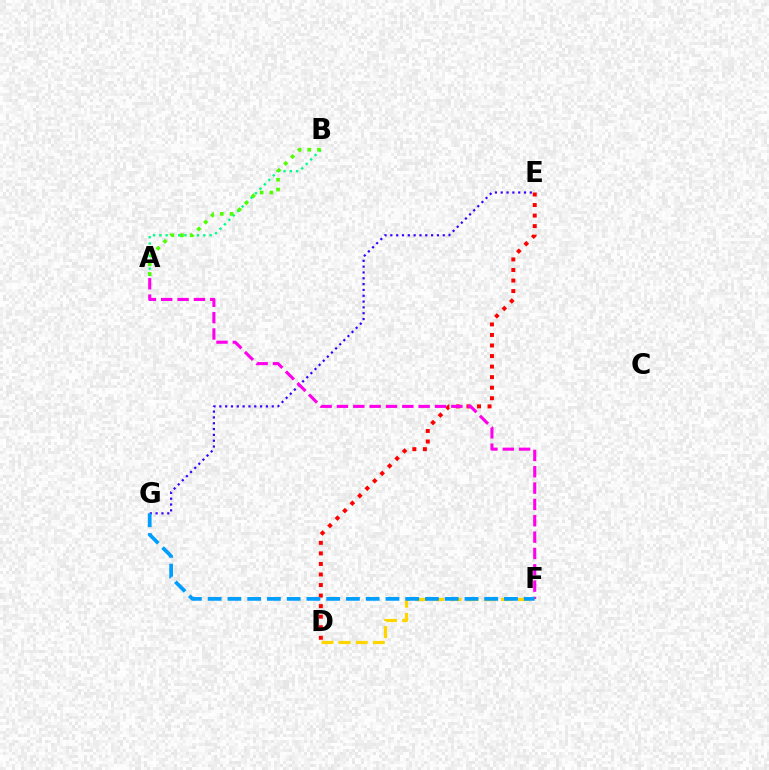{('D', 'E'): [{'color': '#ff0000', 'line_style': 'dotted', 'thickness': 2.87}], ('A', 'B'): [{'color': '#00ff86', 'line_style': 'dotted', 'thickness': 1.71}, {'color': '#4fff00', 'line_style': 'dotted', 'thickness': 2.65}], ('D', 'F'): [{'color': '#ffd500', 'line_style': 'dashed', 'thickness': 2.32}], ('E', 'G'): [{'color': '#3700ff', 'line_style': 'dotted', 'thickness': 1.58}], ('A', 'F'): [{'color': '#ff00ed', 'line_style': 'dashed', 'thickness': 2.22}], ('F', 'G'): [{'color': '#009eff', 'line_style': 'dashed', 'thickness': 2.68}]}